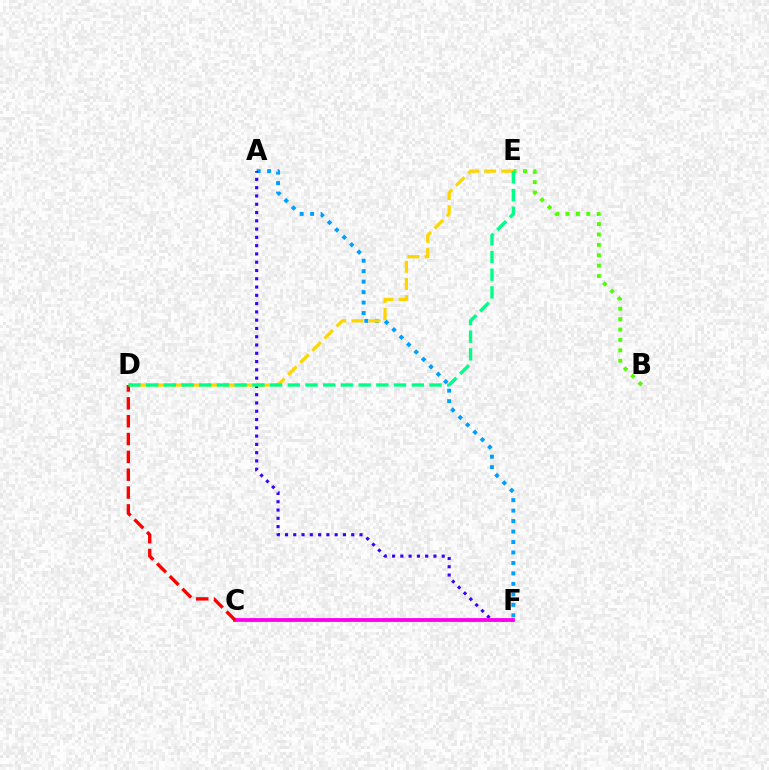{('A', 'F'): [{'color': '#009eff', 'line_style': 'dotted', 'thickness': 2.84}, {'color': '#3700ff', 'line_style': 'dotted', 'thickness': 2.25}], ('C', 'F'): [{'color': '#ff00ed', 'line_style': 'solid', 'thickness': 2.75}], ('D', 'E'): [{'color': '#ffd500', 'line_style': 'dashed', 'thickness': 2.33}, {'color': '#00ff86', 'line_style': 'dashed', 'thickness': 2.41}], ('B', 'E'): [{'color': '#4fff00', 'line_style': 'dotted', 'thickness': 2.82}], ('C', 'D'): [{'color': '#ff0000', 'line_style': 'dashed', 'thickness': 2.42}]}